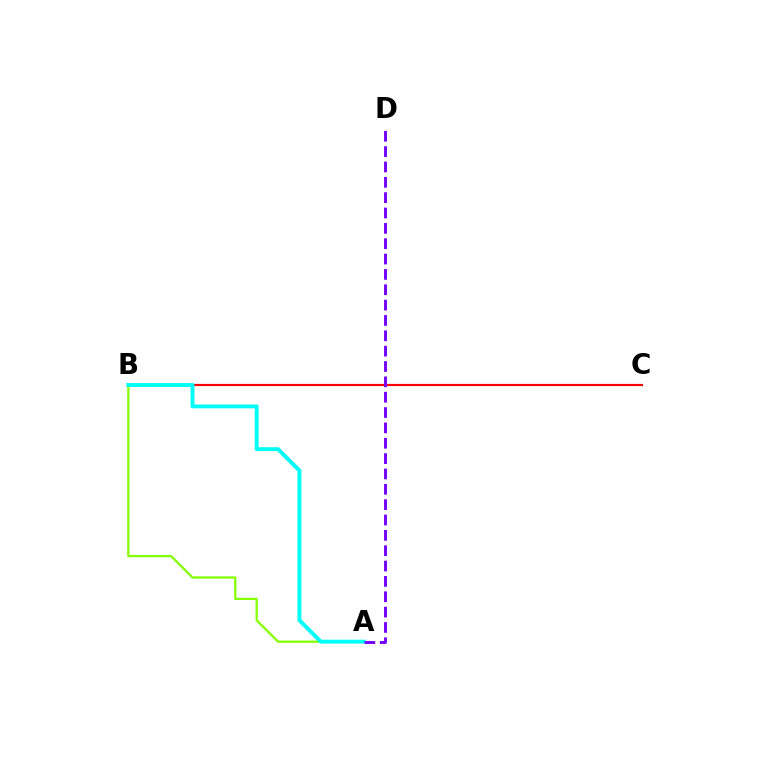{('B', 'C'): [{'color': '#ff0000', 'line_style': 'solid', 'thickness': 1.57}], ('A', 'B'): [{'color': '#84ff00', 'line_style': 'solid', 'thickness': 1.62}, {'color': '#00fff6', 'line_style': 'solid', 'thickness': 2.81}], ('A', 'D'): [{'color': '#7200ff', 'line_style': 'dashed', 'thickness': 2.09}]}